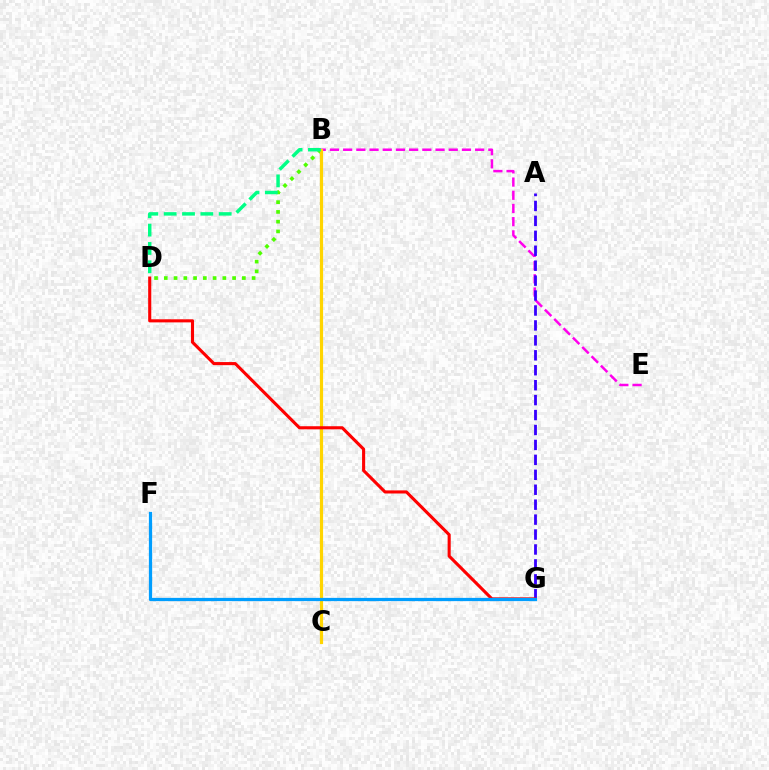{('B', 'D'): [{'color': '#4fff00', 'line_style': 'dotted', 'thickness': 2.65}, {'color': '#00ff86', 'line_style': 'dashed', 'thickness': 2.49}], ('B', 'E'): [{'color': '#ff00ed', 'line_style': 'dashed', 'thickness': 1.79}], ('B', 'C'): [{'color': '#ffd500', 'line_style': 'solid', 'thickness': 2.29}], ('A', 'G'): [{'color': '#3700ff', 'line_style': 'dashed', 'thickness': 2.03}], ('D', 'G'): [{'color': '#ff0000', 'line_style': 'solid', 'thickness': 2.23}], ('F', 'G'): [{'color': '#009eff', 'line_style': 'solid', 'thickness': 2.34}]}